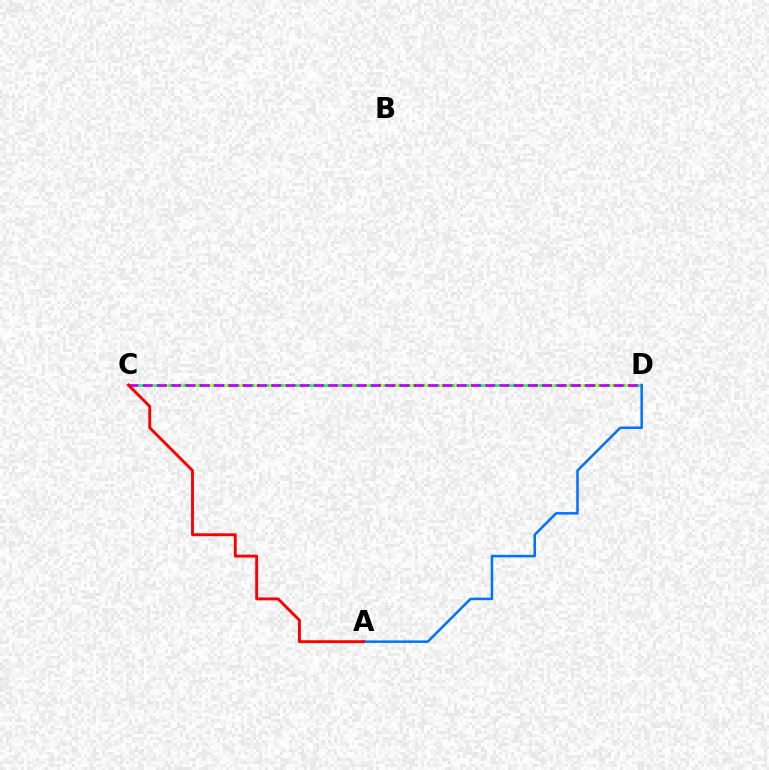{('C', 'D'): [{'color': '#00ff5c', 'line_style': 'dashed', 'thickness': 1.92}, {'color': '#d1ff00', 'line_style': 'dotted', 'thickness': 2.02}, {'color': '#b900ff', 'line_style': 'dashed', 'thickness': 1.94}], ('A', 'D'): [{'color': '#0074ff', 'line_style': 'solid', 'thickness': 1.82}], ('A', 'C'): [{'color': '#ff0000', 'line_style': 'solid', 'thickness': 2.08}]}